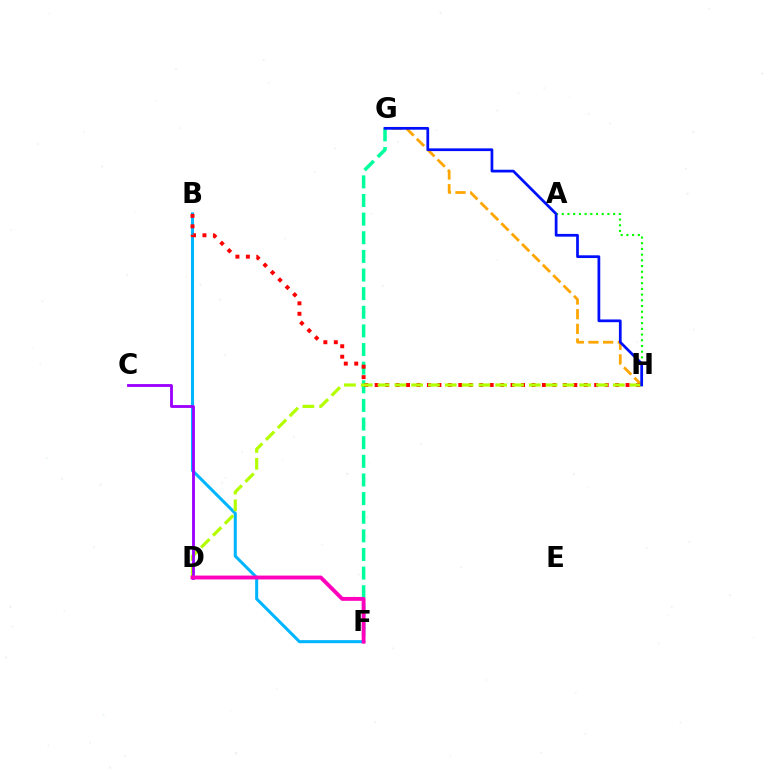{('G', 'H'): [{'color': '#ffa500', 'line_style': 'dashed', 'thickness': 1.99}, {'color': '#0010ff', 'line_style': 'solid', 'thickness': 1.97}], ('B', 'F'): [{'color': '#00b5ff', 'line_style': 'solid', 'thickness': 2.19}], ('F', 'G'): [{'color': '#00ff9d', 'line_style': 'dashed', 'thickness': 2.53}], ('B', 'H'): [{'color': '#ff0000', 'line_style': 'dotted', 'thickness': 2.84}], ('A', 'H'): [{'color': '#08ff00', 'line_style': 'dotted', 'thickness': 1.55}], ('D', 'H'): [{'color': '#b3ff00', 'line_style': 'dashed', 'thickness': 2.28}], ('C', 'D'): [{'color': '#9b00ff', 'line_style': 'solid', 'thickness': 2.04}], ('D', 'F'): [{'color': '#ff00bd', 'line_style': 'solid', 'thickness': 2.78}]}